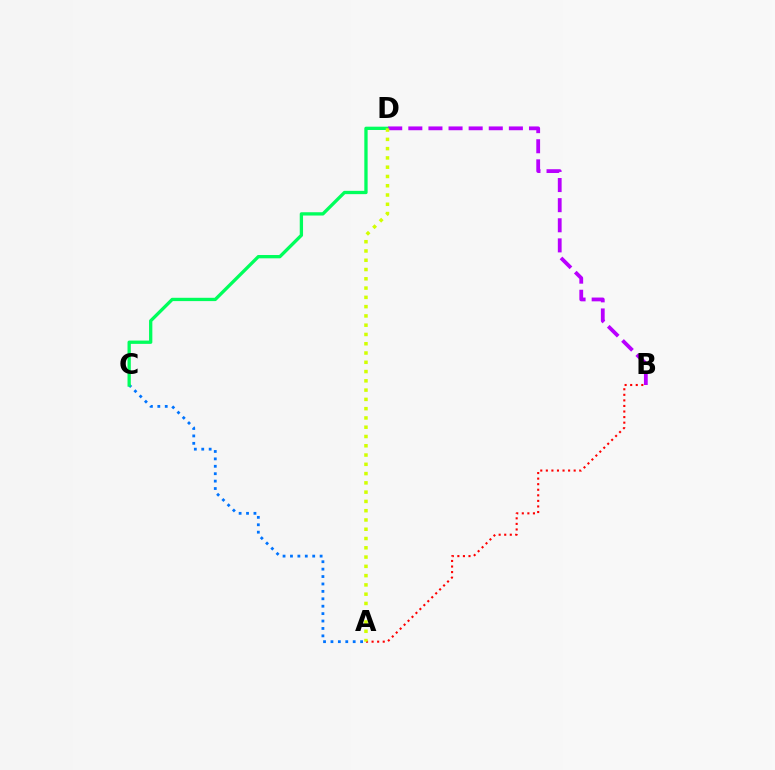{('A', 'C'): [{'color': '#0074ff', 'line_style': 'dotted', 'thickness': 2.01}], ('C', 'D'): [{'color': '#00ff5c', 'line_style': 'solid', 'thickness': 2.38}], ('A', 'B'): [{'color': '#ff0000', 'line_style': 'dotted', 'thickness': 1.51}], ('B', 'D'): [{'color': '#b900ff', 'line_style': 'dashed', 'thickness': 2.73}], ('A', 'D'): [{'color': '#d1ff00', 'line_style': 'dotted', 'thickness': 2.52}]}